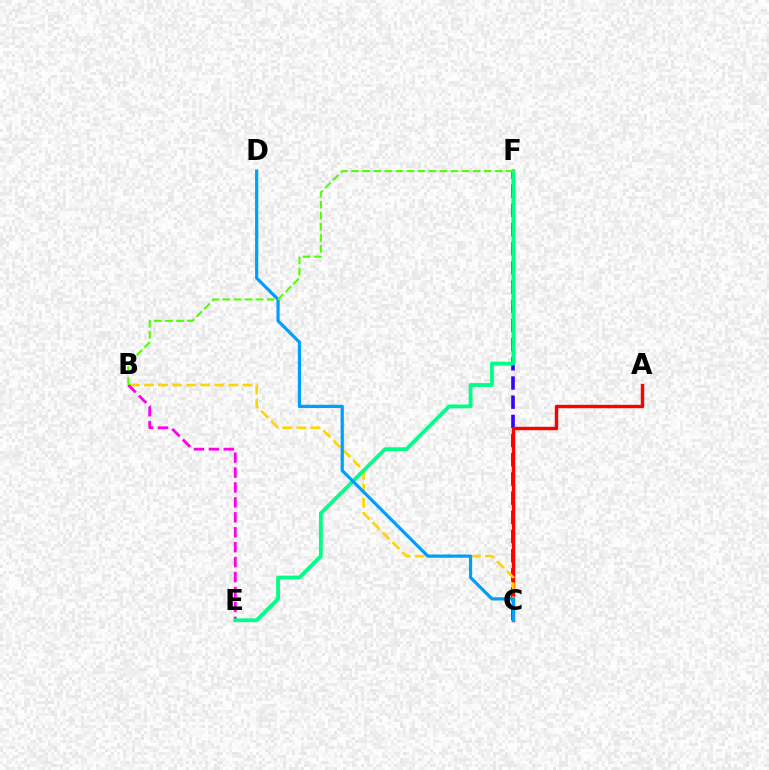{('C', 'F'): [{'color': '#3700ff', 'line_style': 'dashed', 'thickness': 2.61}], ('A', 'C'): [{'color': '#ff0000', 'line_style': 'solid', 'thickness': 2.45}], ('B', 'C'): [{'color': '#ffd500', 'line_style': 'dashed', 'thickness': 1.91}], ('B', 'E'): [{'color': '#ff00ed', 'line_style': 'dashed', 'thickness': 2.03}], ('E', 'F'): [{'color': '#00ff86', 'line_style': 'solid', 'thickness': 2.73}], ('C', 'D'): [{'color': '#009eff', 'line_style': 'solid', 'thickness': 2.31}], ('B', 'F'): [{'color': '#4fff00', 'line_style': 'dashed', 'thickness': 1.5}]}